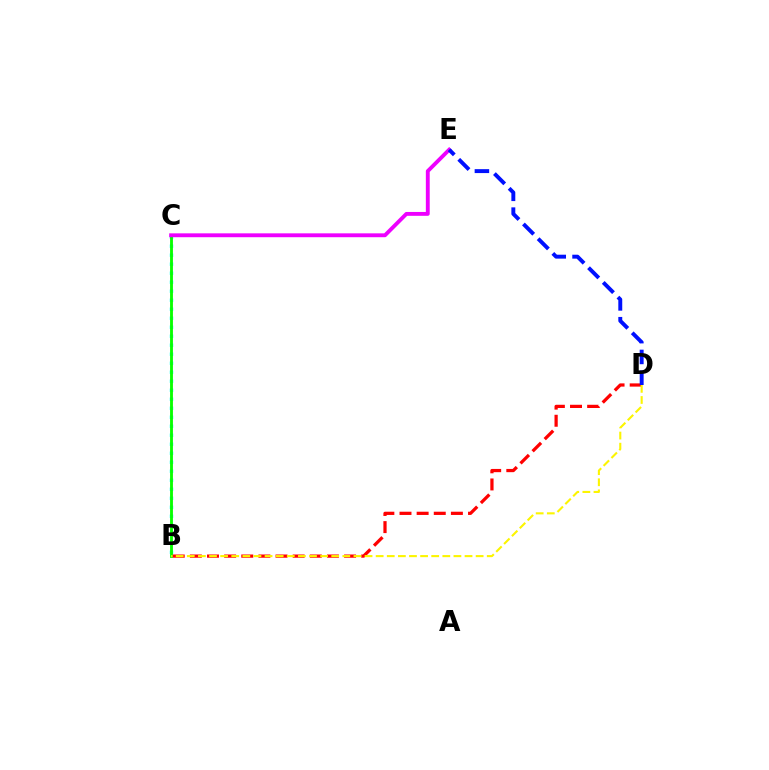{('B', 'C'): [{'color': '#00fff6', 'line_style': 'dotted', 'thickness': 2.45}, {'color': '#08ff00', 'line_style': 'solid', 'thickness': 2.05}], ('B', 'D'): [{'color': '#ff0000', 'line_style': 'dashed', 'thickness': 2.33}, {'color': '#fcf500', 'line_style': 'dashed', 'thickness': 1.51}], ('C', 'E'): [{'color': '#ee00ff', 'line_style': 'solid', 'thickness': 2.79}], ('D', 'E'): [{'color': '#0010ff', 'line_style': 'dashed', 'thickness': 2.83}]}